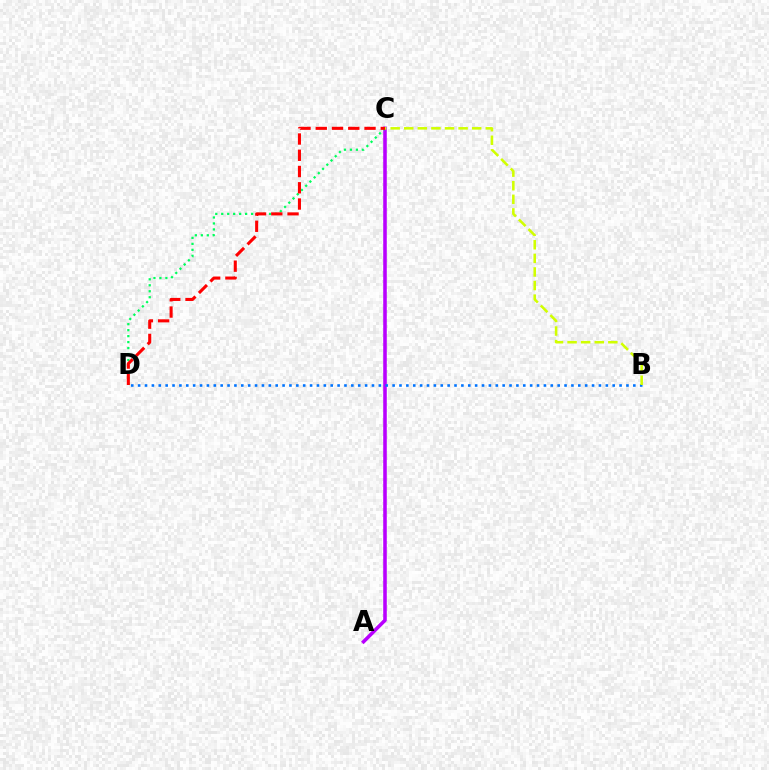{('A', 'C'): [{'color': '#b900ff', 'line_style': 'solid', 'thickness': 2.56}], ('C', 'D'): [{'color': '#00ff5c', 'line_style': 'dotted', 'thickness': 1.62}, {'color': '#ff0000', 'line_style': 'dashed', 'thickness': 2.21}], ('B', 'D'): [{'color': '#0074ff', 'line_style': 'dotted', 'thickness': 1.87}], ('B', 'C'): [{'color': '#d1ff00', 'line_style': 'dashed', 'thickness': 1.85}]}